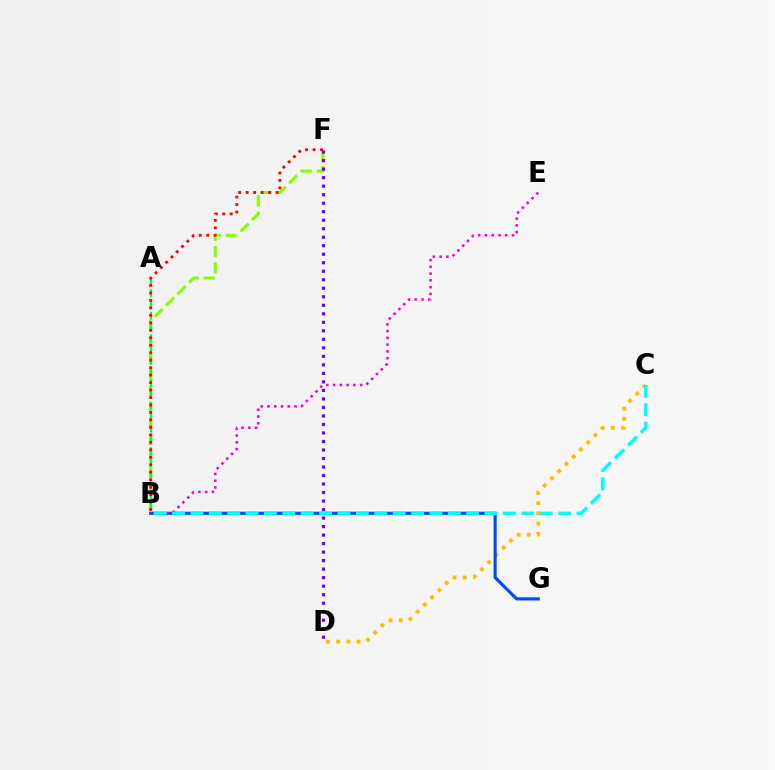{('C', 'D'): [{'color': '#ffbd00', 'line_style': 'dotted', 'thickness': 2.77}], ('B', 'G'): [{'color': '#004bff', 'line_style': 'solid', 'thickness': 2.28}], ('B', 'E'): [{'color': '#ff00cf', 'line_style': 'dotted', 'thickness': 1.84}], ('B', 'F'): [{'color': '#84ff00', 'line_style': 'dashed', 'thickness': 2.21}, {'color': '#ff0000', 'line_style': 'dotted', 'thickness': 2.03}], ('B', 'C'): [{'color': '#00fff6', 'line_style': 'dashed', 'thickness': 2.5}], ('A', 'B'): [{'color': '#00ff39', 'line_style': 'dashed', 'thickness': 1.53}], ('D', 'F'): [{'color': '#7200ff', 'line_style': 'dotted', 'thickness': 2.31}]}